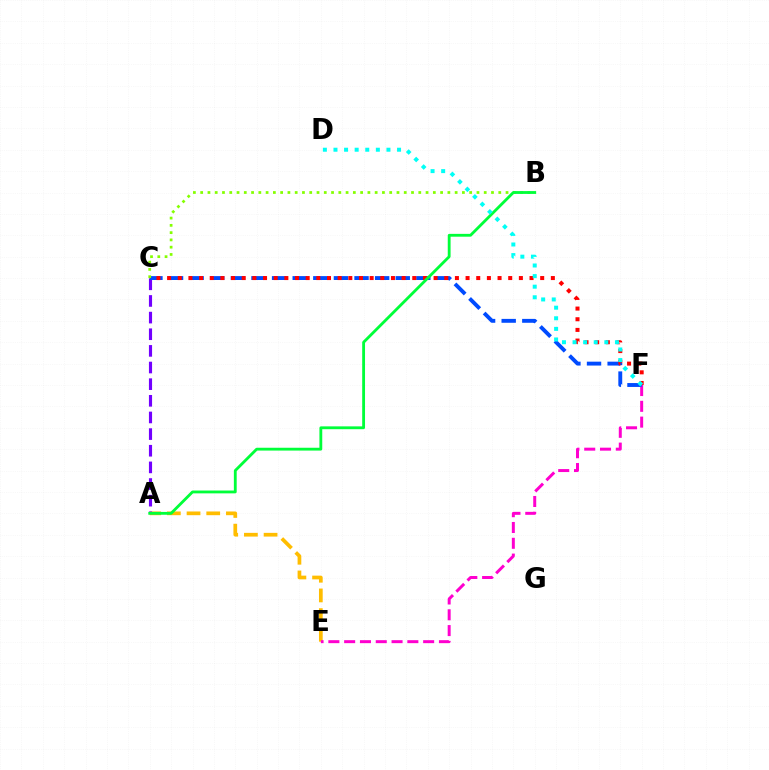{('A', 'E'): [{'color': '#ffbd00', 'line_style': 'dashed', 'thickness': 2.67}], ('A', 'C'): [{'color': '#7200ff', 'line_style': 'dashed', 'thickness': 2.26}], ('E', 'F'): [{'color': '#ff00cf', 'line_style': 'dashed', 'thickness': 2.15}], ('C', 'F'): [{'color': '#004bff', 'line_style': 'dashed', 'thickness': 2.8}, {'color': '#ff0000', 'line_style': 'dotted', 'thickness': 2.9}], ('B', 'C'): [{'color': '#84ff00', 'line_style': 'dotted', 'thickness': 1.98}], ('A', 'B'): [{'color': '#00ff39', 'line_style': 'solid', 'thickness': 2.04}], ('D', 'F'): [{'color': '#00fff6', 'line_style': 'dotted', 'thickness': 2.88}]}